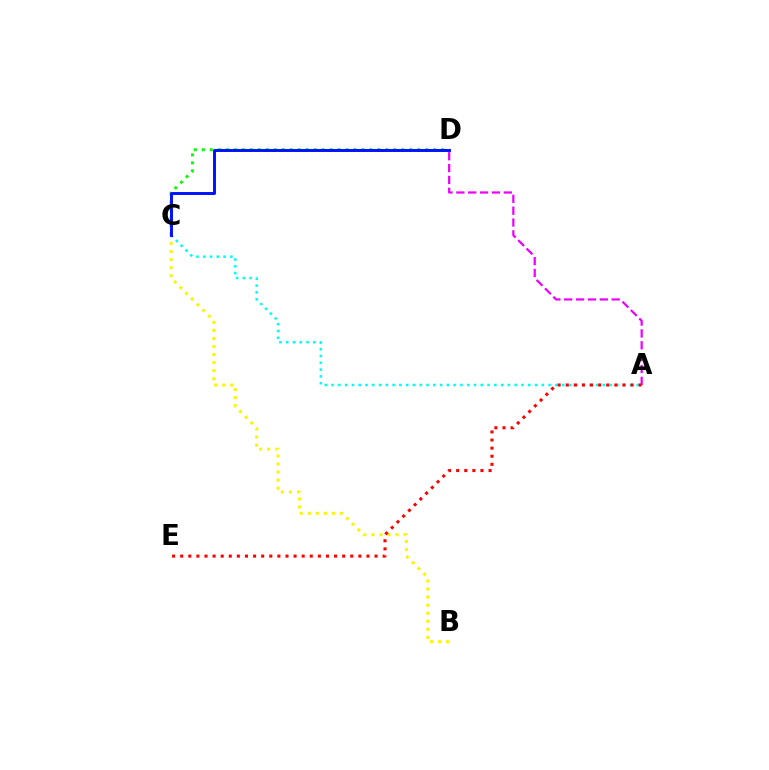{('A', 'C'): [{'color': '#00fff6', 'line_style': 'dotted', 'thickness': 1.84}], ('C', 'D'): [{'color': '#08ff00', 'line_style': 'dotted', 'thickness': 2.17}, {'color': '#0010ff', 'line_style': 'solid', 'thickness': 2.11}], ('B', 'C'): [{'color': '#fcf500', 'line_style': 'dotted', 'thickness': 2.19}], ('A', 'D'): [{'color': '#ee00ff', 'line_style': 'dashed', 'thickness': 1.61}], ('A', 'E'): [{'color': '#ff0000', 'line_style': 'dotted', 'thickness': 2.2}]}